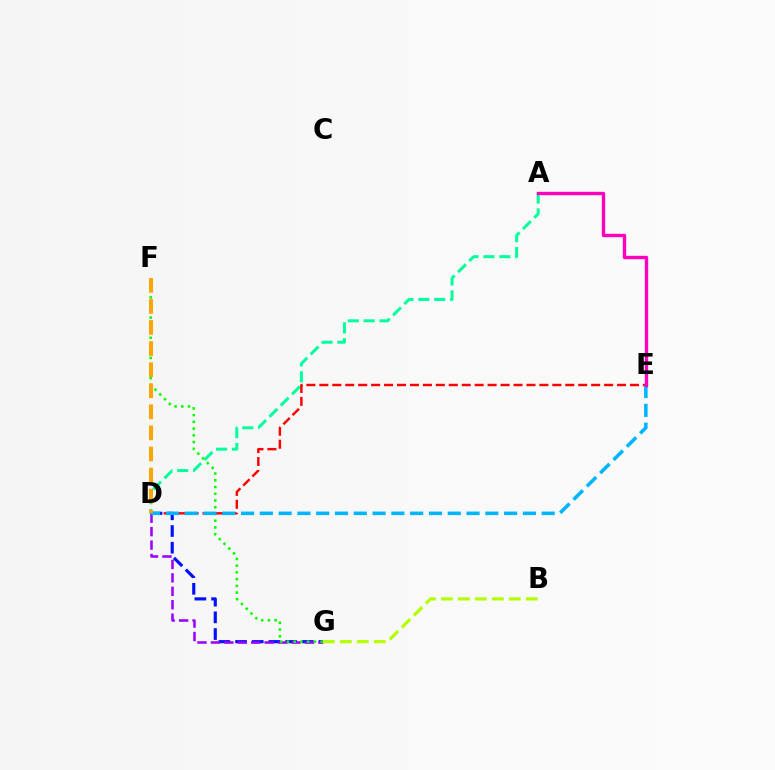{('A', 'D'): [{'color': '#00ff9d', 'line_style': 'dashed', 'thickness': 2.16}], ('D', 'G'): [{'color': '#0010ff', 'line_style': 'dashed', 'thickness': 2.27}, {'color': '#9b00ff', 'line_style': 'dashed', 'thickness': 1.83}], ('B', 'G'): [{'color': '#b3ff00', 'line_style': 'dashed', 'thickness': 2.3}], ('F', 'G'): [{'color': '#08ff00', 'line_style': 'dotted', 'thickness': 1.83}], ('D', 'E'): [{'color': '#ff0000', 'line_style': 'dashed', 'thickness': 1.76}, {'color': '#00b5ff', 'line_style': 'dashed', 'thickness': 2.55}], ('A', 'E'): [{'color': '#ff00bd', 'line_style': 'solid', 'thickness': 2.43}], ('D', 'F'): [{'color': '#ffa500', 'line_style': 'dashed', 'thickness': 2.86}]}